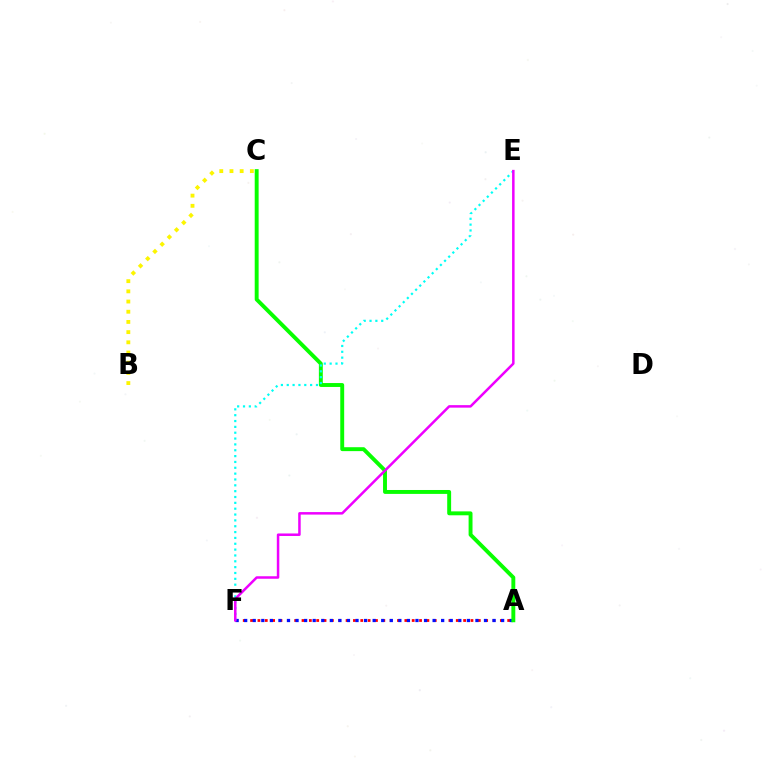{('A', 'F'): [{'color': '#ff0000', 'line_style': 'dotted', 'thickness': 2.0}, {'color': '#0010ff', 'line_style': 'dotted', 'thickness': 2.33}], ('B', 'C'): [{'color': '#fcf500', 'line_style': 'dotted', 'thickness': 2.77}], ('A', 'C'): [{'color': '#08ff00', 'line_style': 'solid', 'thickness': 2.82}], ('E', 'F'): [{'color': '#00fff6', 'line_style': 'dotted', 'thickness': 1.59}, {'color': '#ee00ff', 'line_style': 'solid', 'thickness': 1.8}]}